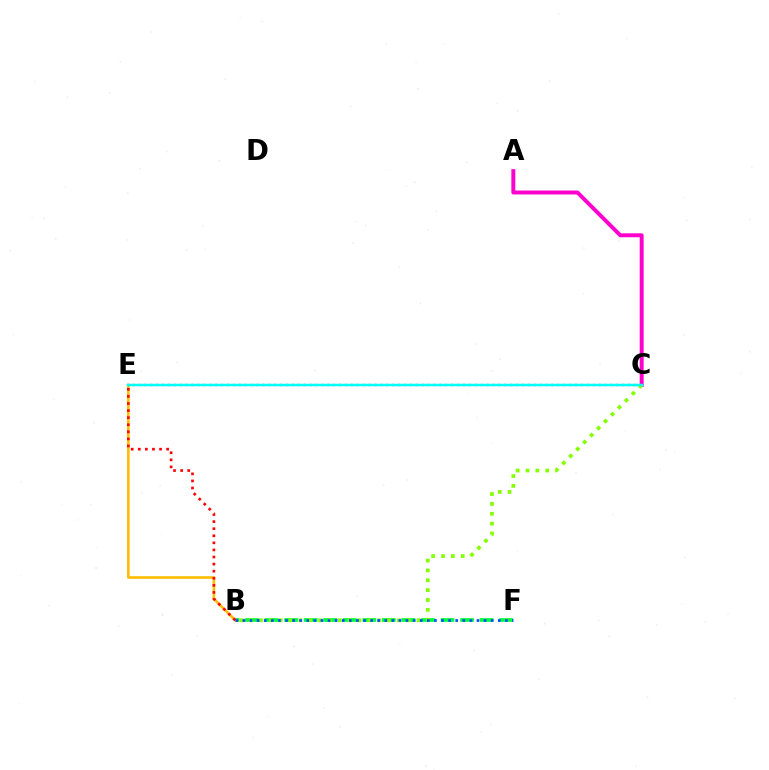{('B', 'F'): [{'color': '#00ff39', 'line_style': 'dashed', 'thickness': 2.66}, {'color': '#004bff', 'line_style': 'dotted', 'thickness': 1.93}], ('B', 'E'): [{'color': '#ffbd00', 'line_style': 'solid', 'thickness': 1.89}, {'color': '#ff0000', 'line_style': 'dotted', 'thickness': 1.92}], ('A', 'C'): [{'color': '#ff00cf', 'line_style': 'solid', 'thickness': 2.84}], ('C', 'E'): [{'color': '#7200ff', 'line_style': 'dotted', 'thickness': 1.6}, {'color': '#00fff6', 'line_style': 'solid', 'thickness': 1.79}], ('B', 'C'): [{'color': '#84ff00', 'line_style': 'dotted', 'thickness': 2.68}]}